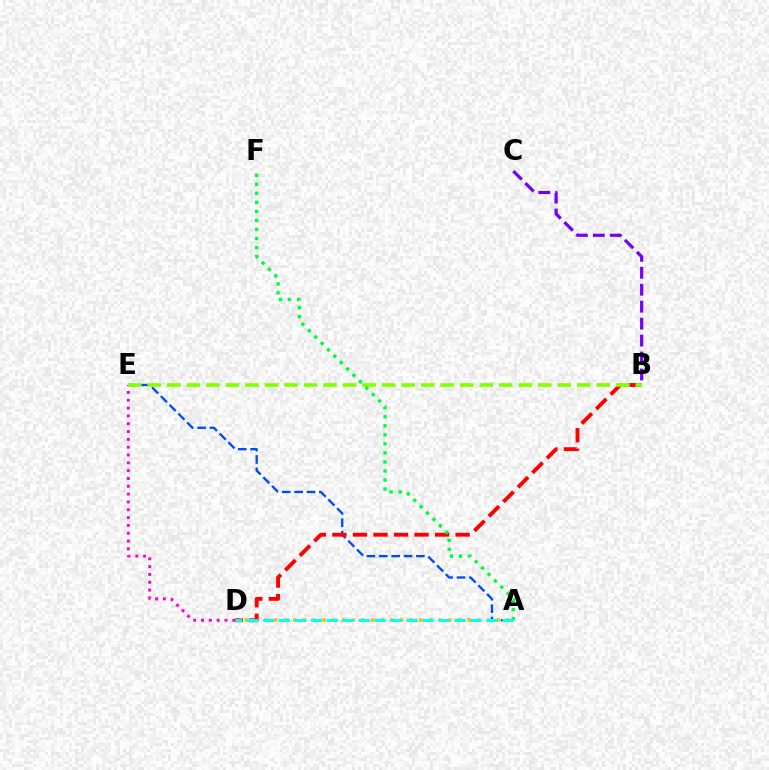{('D', 'E'): [{'color': '#ff00cf', 'line_style': 'dotted', 'thickness': 2.13}], ('A', 'D'): [{'color': '#ffbd00', 'line_style': 'dotted', 'thickness': 2.63}, {'color': '#00fff6', 'line_style': 'dashed', 'thickness': 2.17}], ('A', 'E'): [{'color': '#004bff', 'line_style': 'dashed', 'thickness': 1.68}], ('B', 'D'): [{'color': '#ff0000', 'line_style': 'dashed', 'thickness': 2.79}], ('B', 'C'): [{'color': '#7200ff', 'line_style': 'dashed', 'thickness': 2.3}], ('B', 'E'): [{'color': '#84ff00', 'line_style': 'dashed', 'thickness': 2.65}], ('A', 'F'): [{'color': '#00ff39', 'line_style': 'dotted', 'thickness': 2.45}]}